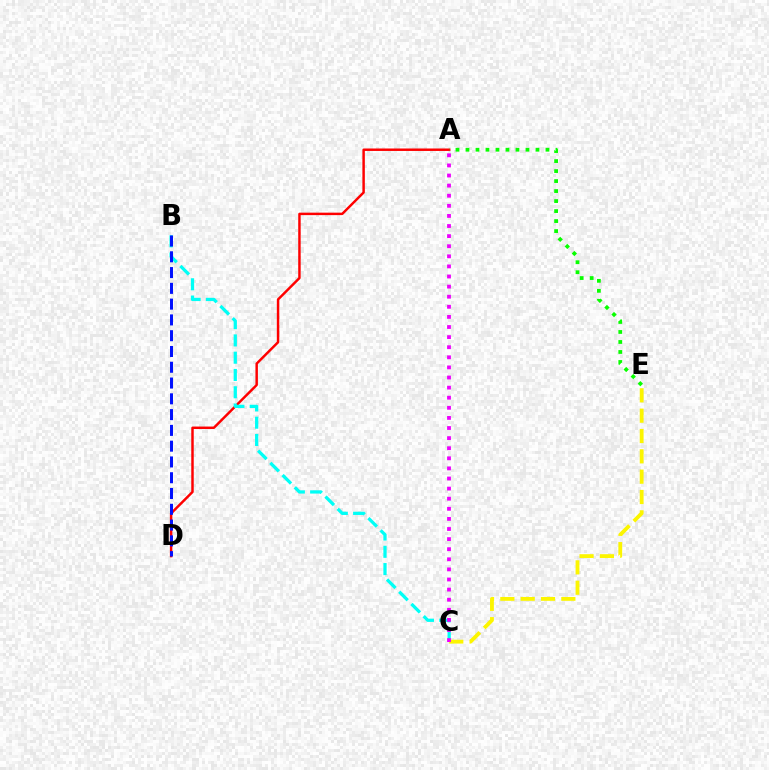{('A', 'D'): [{'color': '#ff0000', 'line_style': 'solid', 'thickness': 1.77}], ('B', 'C'): [{'color': '#00fff6', 'line_style': 'dashed', 'thickness': 2.35}], ('C', 'E'): [{'color': '#fcf500', 'line_style': 'dashed', 'thickness': 2.76}], ('A', 'E'): [{'color': '#08ff00', 'line_style': 'dotted', 'thickness': 2.72}], ('B', 'D'): [{'color': '#0010ff', 'line_style': 'dashed', 'thickness': 2.14}], ('A', 'C'): [{'color': '#ee00ff', 'line_style': 'dotted', 'thickness': 2.74}]}